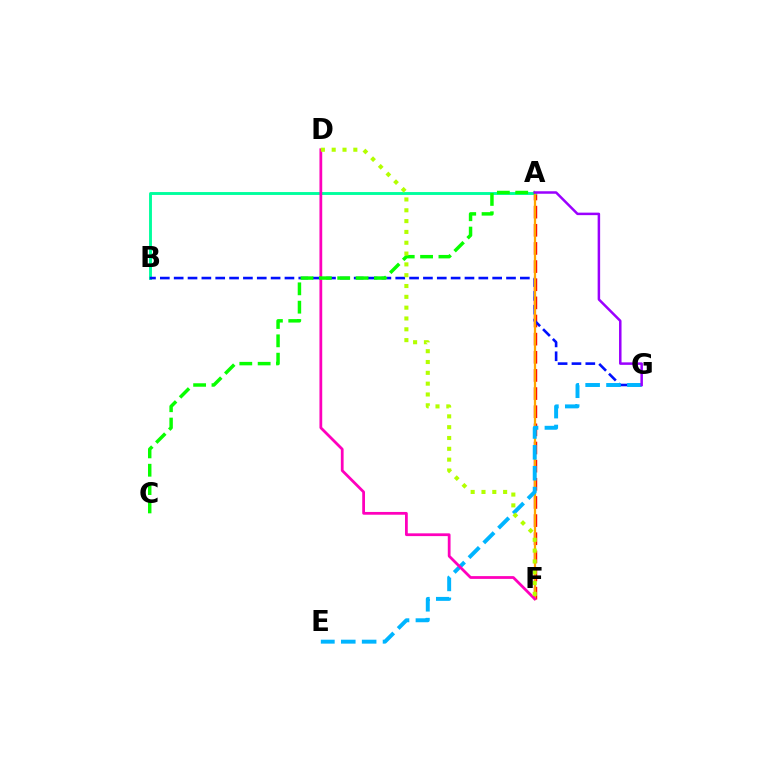{('A', 'F'): [{'color': '#ff0000', 'line_style': 'dashed', 'thickness': 2.46}, {'color': '#ffa500', 'line_style': 'solid', 'thickness': 1.62}], ('A', 'B'): [{'color': '#00ff9d', 'line_style': 'solid', 'thickness': 2.08}], ('B', 'G'): [{'color': '#0010ff', 'line_style': 'dashed', 'thickness': 1.88}], ('E', 'G'): [{'color': '#00b5ff', 'line_style': 'dashed', 'thickness': 2.84}], ('D', 'F'): [{'color': '#ff00bd', 'line_style': 'solid', 'thickness': 1.99}, {'color': '#b3ff00', 'line_style': 'dotted', 'thickness': 2.94}], ('A', 'C'): [{'color': '#08ff00', 'line_style': 'dashed', 'thickness': 2.49}], ('A', 'G'): [{'color': '#9b00ff', 'line_style': 'solid', 'thickness': 1.8}]}